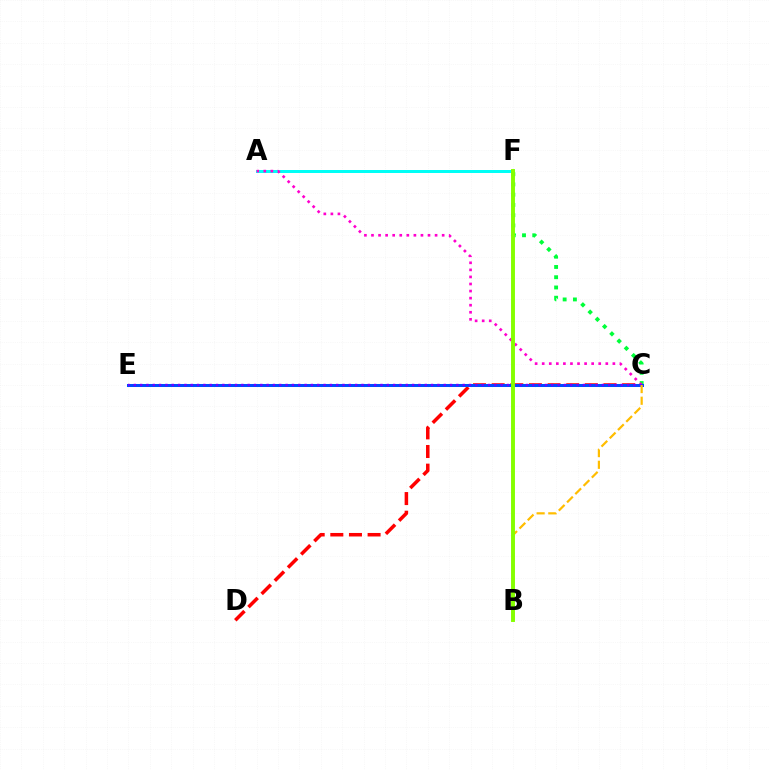{('A', 'F'): [{'color': '#00fff6', 'line_style': 'solid', 'thickness': 2.16}], ('C', 'F'): [{'color': '#00ff39', 'line_style': 'dotted', 'thickness': 2.79}], ('C', 'D'): [{'color': '#ff0000', 'line_style': 'dashed', 'thickness': 2.53}], ('A', 'C'): [{'color': '#ff00cf', 'line_style': 'dotted', 'thickness': 1.92}], ('C', 'E'): [{'color': '#004bff', 'line_style': 'solid', 'thickness': 2.17}, {'color': '#7200ff', 'line_style': 'dotted', 'thickness': 1.72}], ('B', 'C'): [{'color': '#ffbd00', 'line_style': 'dashed', 'thickness': 1.59}], ('B', 'F'): [{'color': '#84ff00', 'line_style': 'solid', 'thickness': 2.82}]}